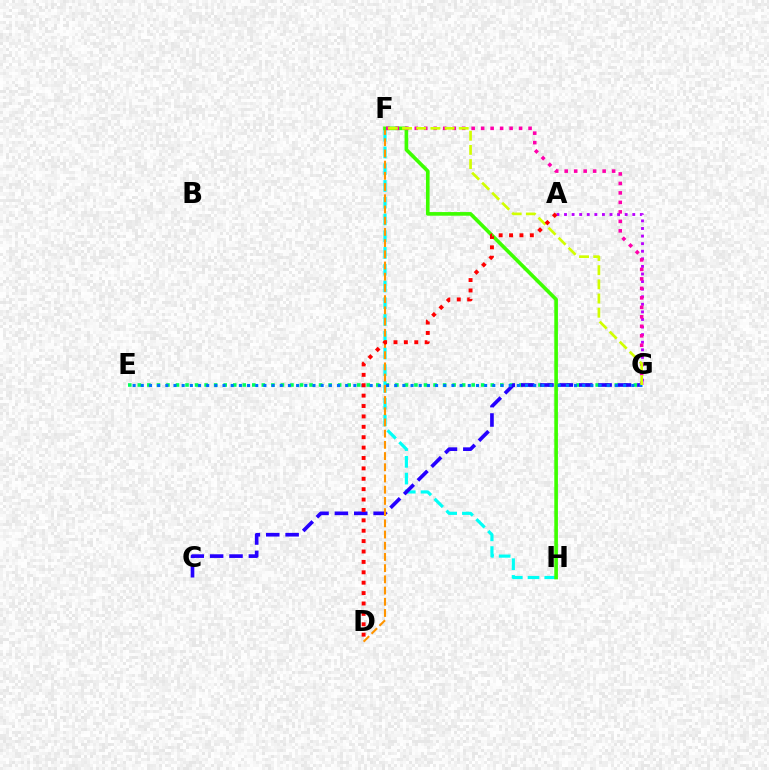{('E', 'G'): [{'color': '#00ff5c', 'line_style': 'dotted', 'thickness': 2.59}, {'color': '#0074ff', 'line_style': 'dotted', 'thickness': 2.22}], ('F', 'H'): [{'color': '#00fff6', 'line_style': 'dashed', 'thickness': 2.28}, {'color': '#3dff00', 'line_style': 'solid', 'thickness': 2.62}], ('C', 'G'): [{'color': '#2500ff', 'line_style': 'dashed', 'thickness': 2.63}], ('D', 'F'): [{'color': '#ff9400', 'line_style': 'dashed', 'thickness': 1.52}], ('A', 'G'): [{'color': '#b900ff', 'line_style': 'dotted', 'thickness': 2.06}], ('F', 'G'): [{'color': '#ff00ac', 'line_style': 'dotted', 'thickness': 2.58}, {'color': '#d1ff00', 'line_style': 'dashed', 'thickness': 1.93}], ('A', 'D'): [{'color': '#ff0000', 'line_style': 'dotted', 'thickness': 2.82}]}